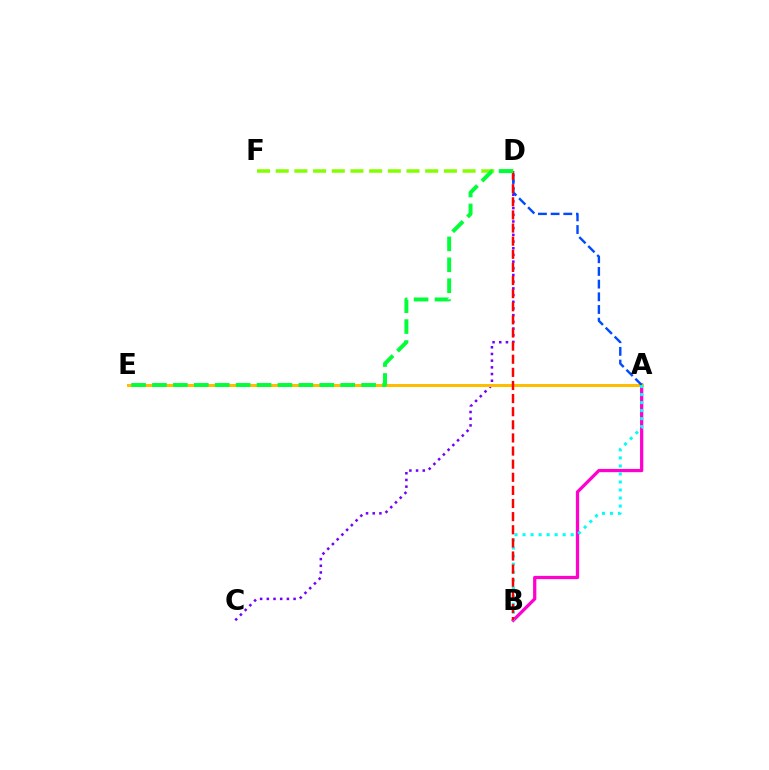{('A', 'B'): [{'color': '#ff00cf', 'line_style': 'solid', 'thickness': 2.34}, {'color': '#00fff6', 'line_style': 'dotted', 'thickness': 2.18}], ('C', 'D'): [{'color': '#7200ff', 'line_style': 'dotted', 'thickness': 1.82}], ('A', 'E'): [{'color': '#ffbd00', 'line_style': 'solid', 'thickness': 2.16}], ('A', 'D'): [{'color': '#004bff', 'line_style': 'dashed', 'thickness': 1.72}], ('B', 'D'): [{'color': '#ff0000', 'line_style': 'dashed', 'thickness': 1.78}], ('D', 'F'): [{'color': '#84ff00', 'line_style': 'dashed', 'thickness': 2.54}], ('D', 'E'): [{'color': '#00ff39', 'line_style': 'dashed', 'thickness': 2.84}]}